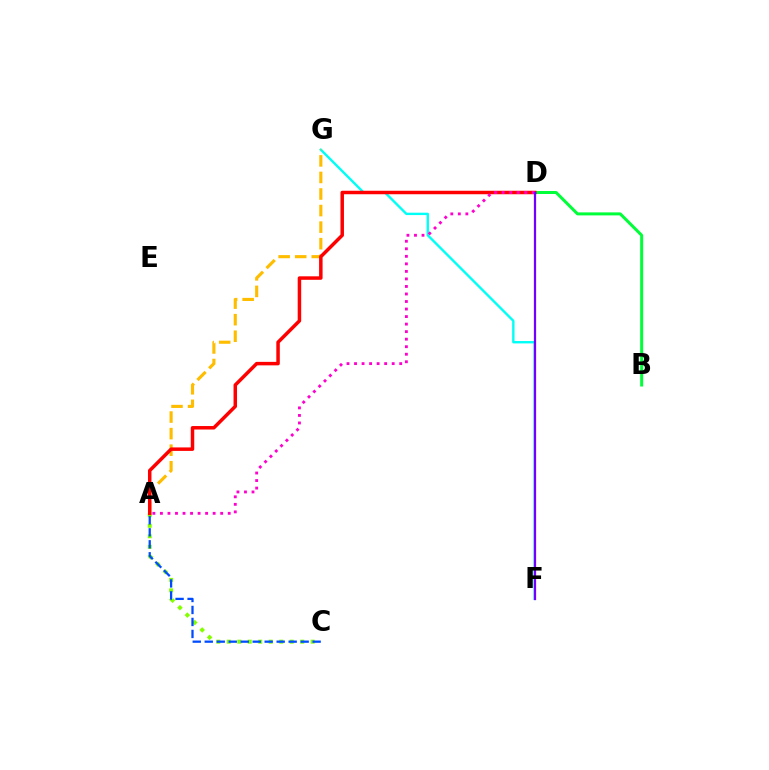{('F', 'G'): [{'color': '#00fff6', 'line_style': 'solid', 'thickness': 1.72}], ('A', 'C'): [{'color': '#84ff00', 'line_style': 'dotted', 'thickness': 2.85}, {'color': '#004bff', 'line_style': 'dashed', 'thickness': 1.63}], ('A', 'G'): [{'color': '#ffbd00', 'line_style': 'dashed', 'thickness': 2.25}], ('B', 'D'): [{'color': '#00ff39', 'line_style': 'solid', 'thickness': 2.16}], ('A', 'D'): [{'color': '#ff0000', 'line_style': 'solid', 'thickness': 2.51}, {'color': '#ff00cf', 'line_style': 'dotted', 'thickness': 2.05}], ('D', 'F'): [{'color': '#7200ff', 'line_style': 'solid', 'thickness': 1.62}]}